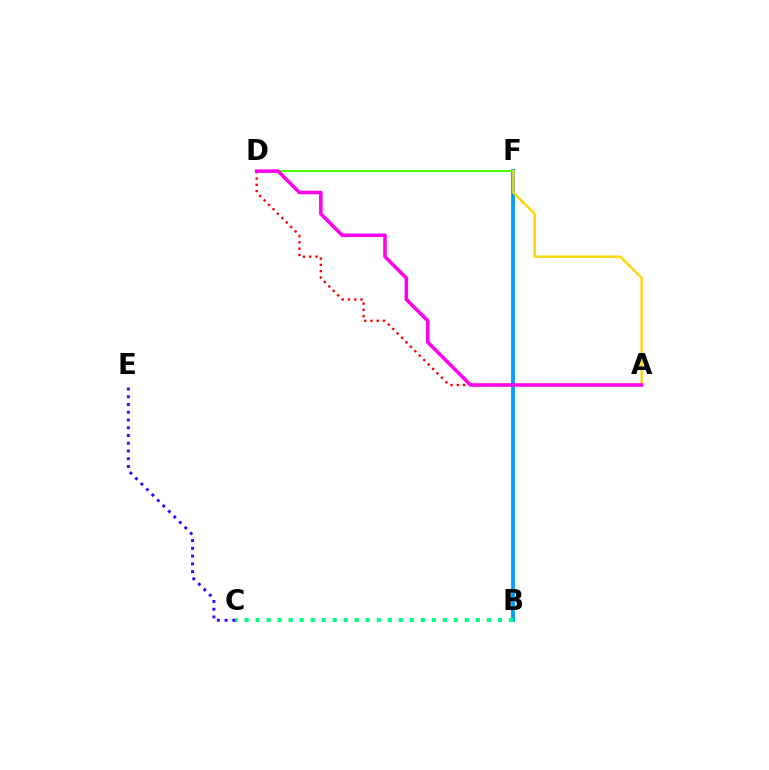{('B', 'F'): [{'color': '#009eff', 'line_style': 'solid', 'thickness': 2.76}], ('B', 'C'): [{'color': '#00ff86', 'line_style': 'dotted', 'thickness': 2.99}], ('D', 'F'): [{'color': '#4fff00', 'line_style': 'solid', 'thickness': 1.51}], ('A', 'F'): [{'color': '#ffd500', 'line_style': 'solid', 'thickness': 1.7}], ('A', 'D'): [{'color': '#ff0000', 'line_style': 'dotted', 'thickness': 1.7}, {'color': '#ff00ed', 'line_style': 'solid', 'thickness': 2.55}], ('C', 'E'): [{'color': '#3700ff', 'line_style': 'dotted', 'thickness': 2.1}]}